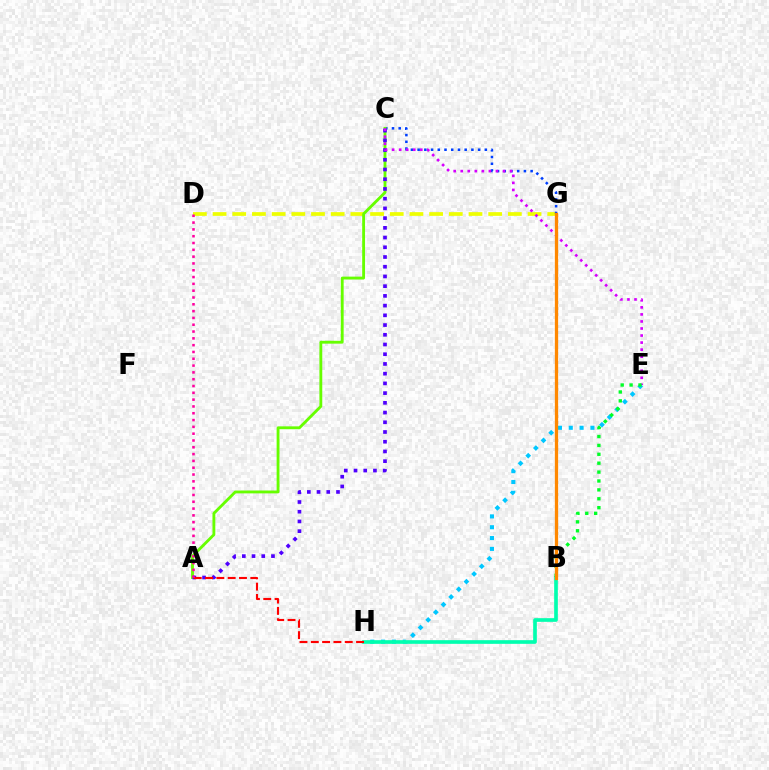{('D', 'G'): [{'color': '#eeff00', 'line_style': 'dashed', 'thickness': 2.67}], ('E', 'H'): [{'color': '#00c7ff', 'line_style': 'dotted', 'thickness': 2.94}], ('C', 'G'): [{'color': '#003fff', 'line_style': 'dotted', 'thickness': 1.83}], ('A', 'C'): [{'color': '#66ff00', 'line_style': 'solid', 'thickness': 2.05}, {'color': '#4f00ff', 'line_style': 'dotted', 'thickness': 2.64}], ('C', 'E'): [{'color': '#d600ff', 'line_style': 'dotted', 'thickness': 1.91}], ('B', 'H'): [{'color': '#00ffaf', 'line_style': 'solid', 'thickness': 2.64}], ('B', 'E'): [{'color': '#00ff27', 'line_style': 'dotted', 'thickness': 2.42}], ('A', 'H'): [{'color': '#ff0000', 'line_style': 'dashed', 'thickness': 1.54}], ('A', 'D'): [{'color': '#ff00a0', 'line_style': 'dotted', 'thickness': 1.85}], ('B', 'G'): [{'color': '#ff8800', 'line_style': 'solid', 'thickness': 2.37}]}